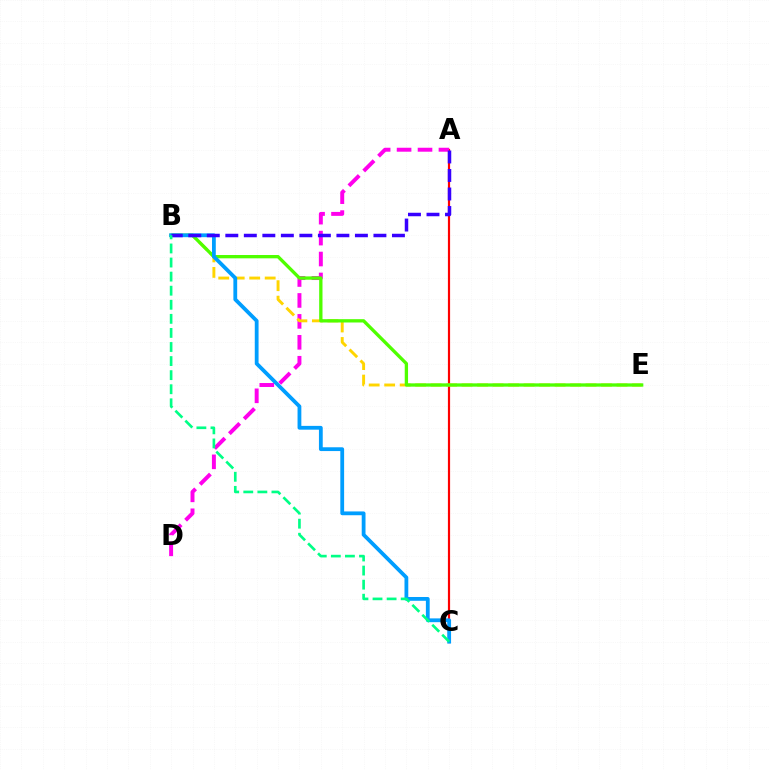{('A', 'C'): [{'color': '#ff0000', 'line_style': 'solid', 'thickness': 1.58}], ('A', 'D'): [{'color': '#ff00ed', 'line_style': 'dashed', 'thickness': 2.84}], ('B', 'E'): [{'color': '#ffd500', 'line_style': 'dashed', 'thickness': 2.1}, {'color': '#4fff00', 'line_style': 'solid', 'thickness': 2.39}], ('B', 'C'): [{'color': '#009eff', 'line_style': 'solid', 'thickness': 2.73}, {'color': '#00ff86', 'line_style': 'dashed', 'thickness': 1.91}], ('A', 'B'): [{'color': '#3700ff', 'line_style': 'dashed', 'thickness': 2.52}]}